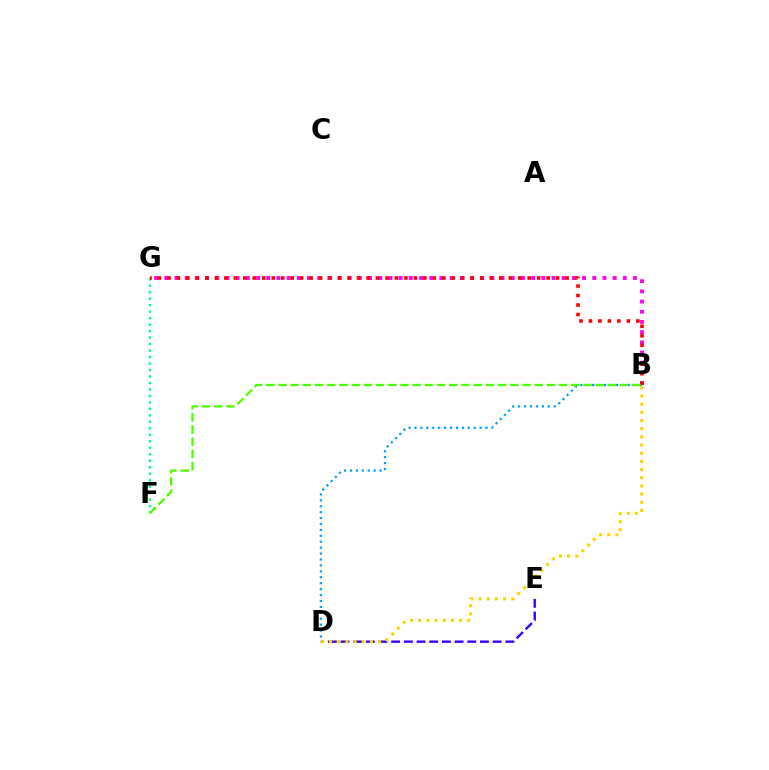{('D', 'E'): [{'color': '#3700ff', 'line_style': 'dashed', 'thickness': 1.72}], ('B', 'D'): [{'color': '#ffd500', 'line_style': 'dotted', 'thickness': 2.22}, {'color': '#009eff', 'line_style': 'dotted', 'thickness': 1.61}], ('B', 'G'): [{'color': '#ff00ed', 'line_style': 'dotted', 'thickness': 2.77}, {'color': '#ff0000', 'line_style': 'dotted', 'thickness': 2.58}], ('F', 'G'): [{'color': '#00ff86', 'line_style': 'dotted', 'thickness': 1.76}], ('B', 'F'): [{'color': '#4fff00', 'line_style': 'dashed', 'thickness': 1.66}]}